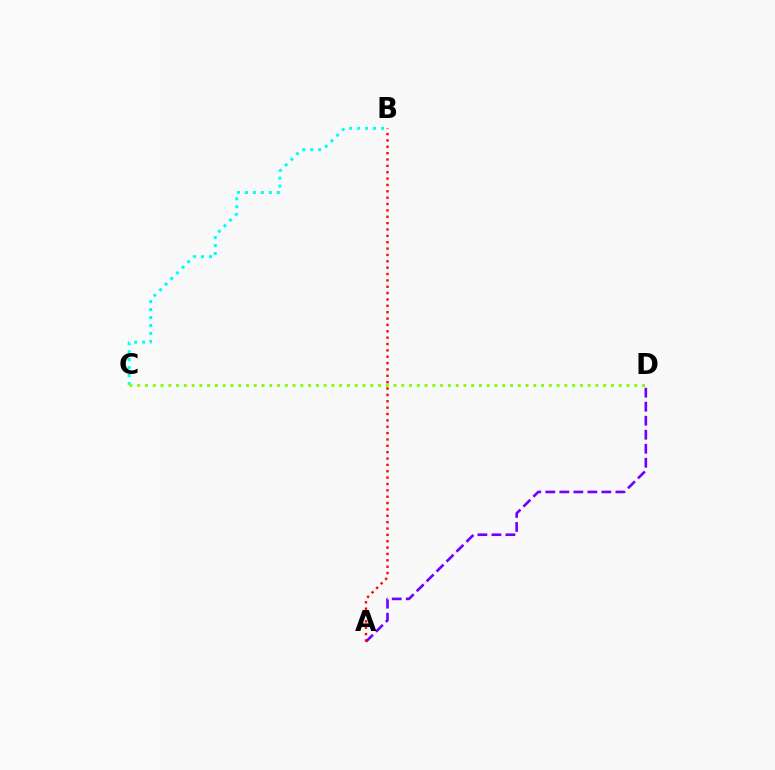{('A', 'D'): [{'color': '#7200ff', 'line_style': 'dashed', 'thickness': 1.9}], ('A', 'B'): [{'color': '#ff0000', 'line_style': 'dotted', 'thickness': 1.73}], ('B', 'C'): [{'color': '#00fff6', 'line_style': 'dotted', 'thickness': 2.16}], ('C', 'D'): [{'color': '#84ff00', 'line_style': 'dotted', 'thickness': 2.11}]}